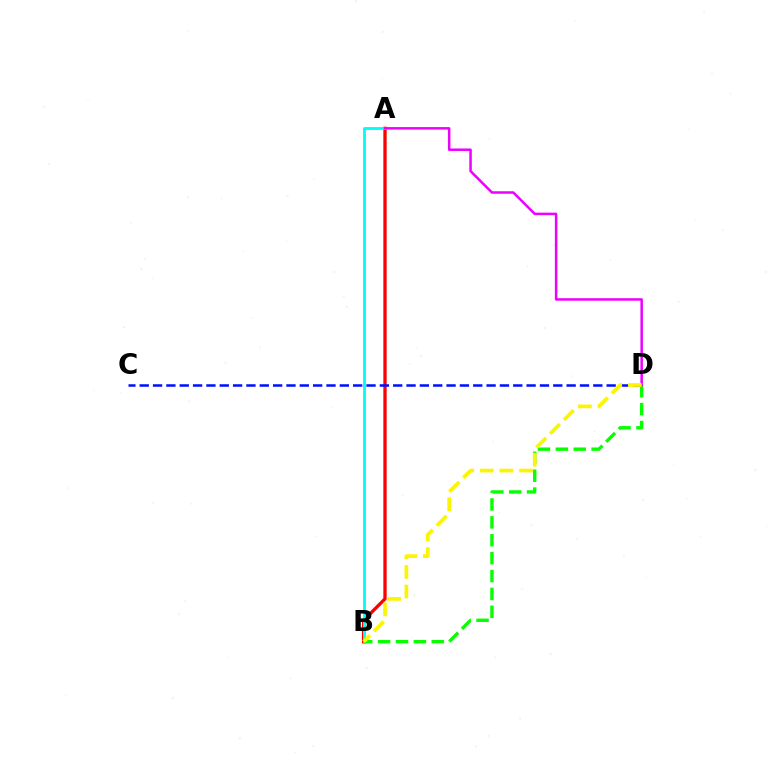{('A', 'B'): [{'color': '#ff0000', 'line_style': 'solid', 'thickness': 2.39}, {'color': '#00fff6', 'line_style': 'solid', 'thickness': 2.07}], ('C', 'D'): [{'color': '#0010ff', 'line_style': 'dashed', 'thickness': 1.81}], ('B', 'D'): [{'color': '#08ff00', 'line_style': 'dashed', 'thickness': 2.43}, {'color': '#fcf500', 'line_style': 'dashed', 'thickness': 2.66}], ('A', 'D'): [{'color': '#ee00ff', 'line_style': 'solid', 'thickness': 1.8}]}